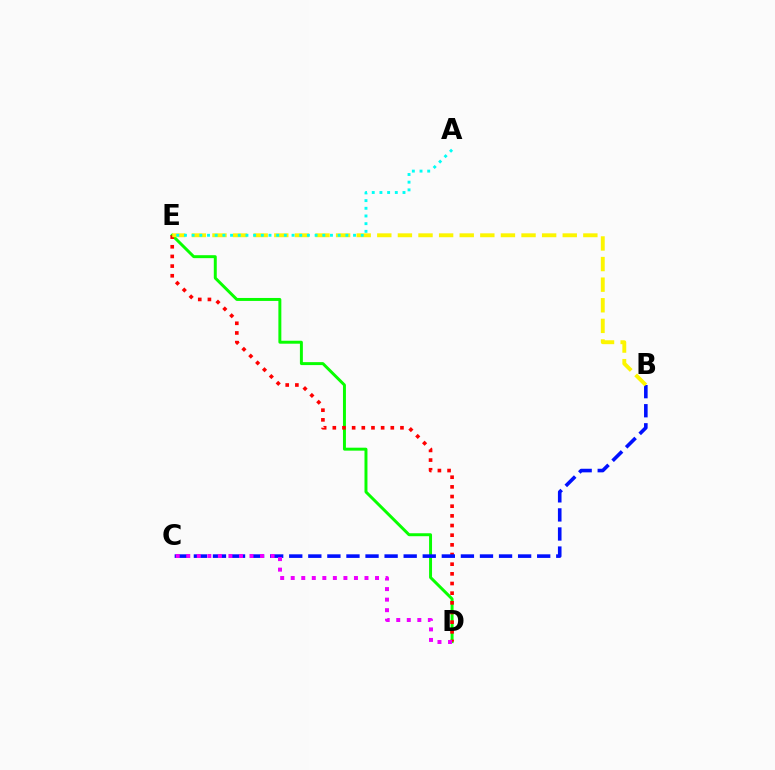{('D', 'E'): [{'color': '#08ff00', 'line_style': 'solid', 'thickness': 2.13}, {'color': '#ff0000', 'line_style': 'dotted', 'thickness': 2.63}], ('B', 'C'): [{'color': '#0010ff', 'line_style': 'dashed', 'thickness': 2.59}], ('B', 'E'): [{'color': '#fcf500', 'line_style': 'dashed', 'thickness': 2.8}], ('A', 'E'): [{'color': '#00fff6', 'line_style': 'dotted', 'thickness': 2.09}], ('C', 'D'): [{'color': '#ee00ff', 'line_style': 'dotted', 'thickness': 2.86}]}